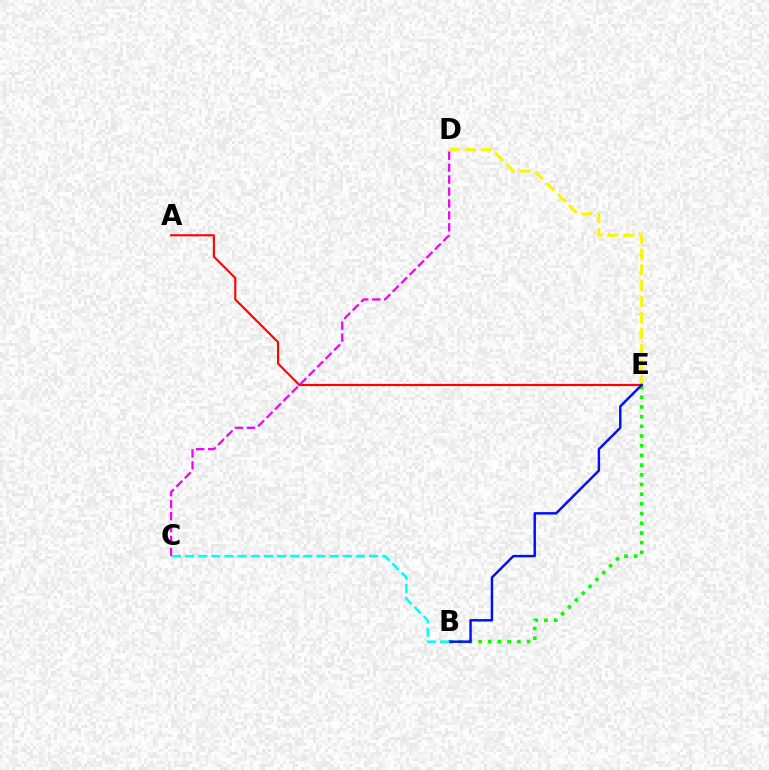{('B', 'E'): [{'color': '#08ff00', 'line_style': 'dotted', 'thickness': 2.63}, {'color': '#0010ff', 'line_style': 'solid', 'thickness': 1.77}], ('D', 'E'): [{'color': '#fcf500', 'line_style': 'dashed', 'thickness': 2.15}], ('A', 'E'): [{'color': '#ff0000', 'line_style': 'solid', 'thickness': 1.52}], ('C', 'D'): [{'color': '#ee00ff', 'line_style': 'dashed', 'thickness': 1.62}], ('B', 'C'): [{'color': '#00fff6', 'line_style': 'dashed', 'thickness': 1.79}]}